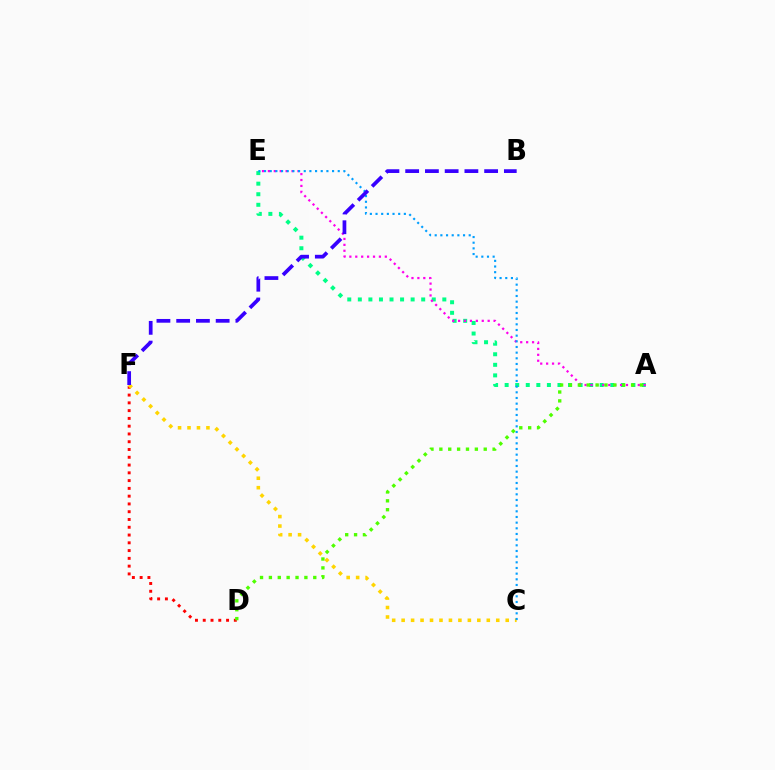{('A', 'E'): [{'color': '#00ff86', 'line_style': 'dotted', 'thickness': 2.87}, {'color': '#ff00ed', 'line_style': 'dotted', 'thickness': 1.61}], ('D', 'F'): [{'color': '#ff0000', 'line_style': 'dotted', 'thickness': 2.11}], ('A', 'D'): [{'color': '#4fff00', 'line_style': 'dotted', 'thickness': 2.41}], ('C', 'F'): [{'color': '#ffd500', 'line_style': 'dotted', 'thickness': 2.57}], ('C', 'E'): [{'color': '#009eff', 'line_style': 'dotted', 'thickness': 1.54}], ('B', 'F'): [{'color': '#3700ff', 'line_style': 'dashed', 'thickness': 2.68}]}